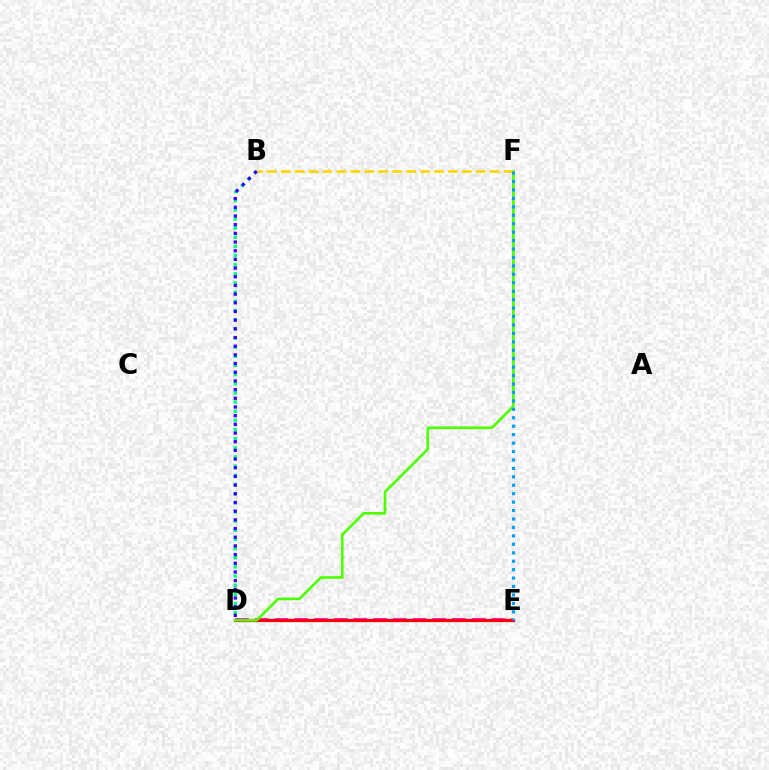{('D', 'E'): [{'color': '#ff00ed', 'line_style': 'dashed', 'thickness': 2.68}, {'color': '#ff0000', 'line_style': 'solid', 'thickness': 2.33}], ('B', 'D'): [{'color': '#00ff86', 'line_style': 'dotted', 'thickness': 2.49}, {'color': '#3700ff', 'line_style': 'dotted', 'thickness': 2.36}], ('D', 'F'): [{'color': '#4fff00', 'line_style': 'solid', 'thickness': 1.94}], ('B', 'F'): [{'color': '#ffd500', 'line_style': 'dashed', 'thickness': 1.89}], ('E', 'F'): [{'color': '#009eff', 'line_style': 'dotted', 'thickness': 2.29}]}